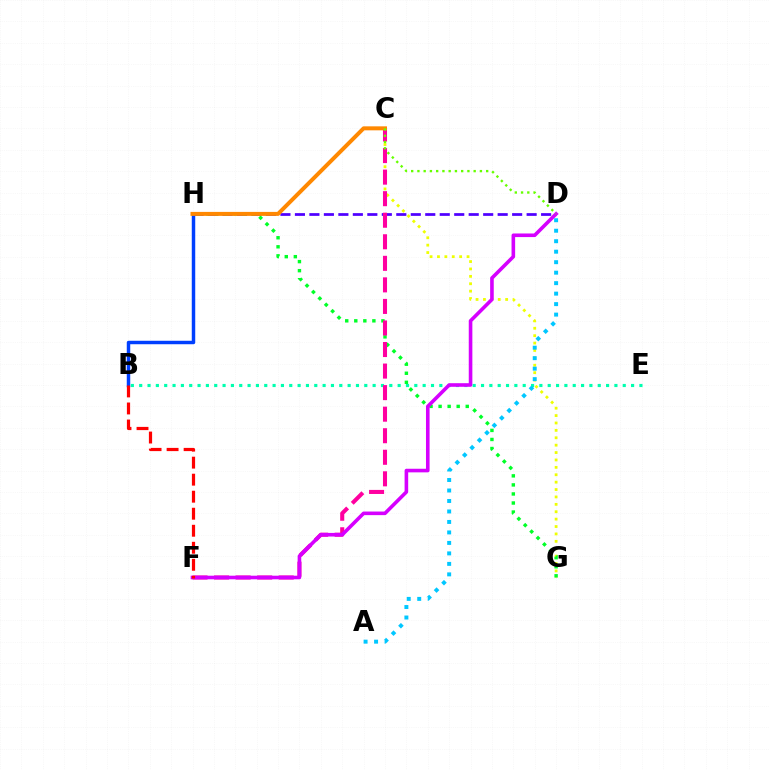{('D', 'H'): [{'color': '#4f00ff', 'line_style': 'dashed', 'thickness': 1.97}], ('B', 'H'): [{'color': '#003fff', 'line_style': 'solid', 'thickness': 2.49}], ('C', 'G'): [{'color': '#eeff00', 'line_style': 'dotted', 'thickness': 2.01}], ('B', 'E'): [{'color': '#00ffaf', 'line_style': 'dotted', 'thickness': 2.27}], ('G', 'H'): [{'color': '#00ff27', 'line_style': 'dotted', 'thickness': 2.46}], ('C', 'F'): [{'color': '#ff00a0', 'line_style': 'dashed', 'thickness': 2.93}], ('D', 'F'): [{'color': '#d600ff', 'line_style': 'solid', 'thickness': 2.59}], ('C', 'H'): [{'color': '#ff8800', 'line_style': 'solid', 'thickness': 2.87}], ('A', 'D'): [{'color': '#00c7ff', 'line_style': 'dotted', 'thickness': 2.85}], ('B', 'F'): [{'color': '#ff0000', 'line_style': 'dashed', 'thickness': 2.31}], ('C', 'D'): [{'color': '#66ff00', 'line_style': 'dotted', 'thickness': 1.7}]}